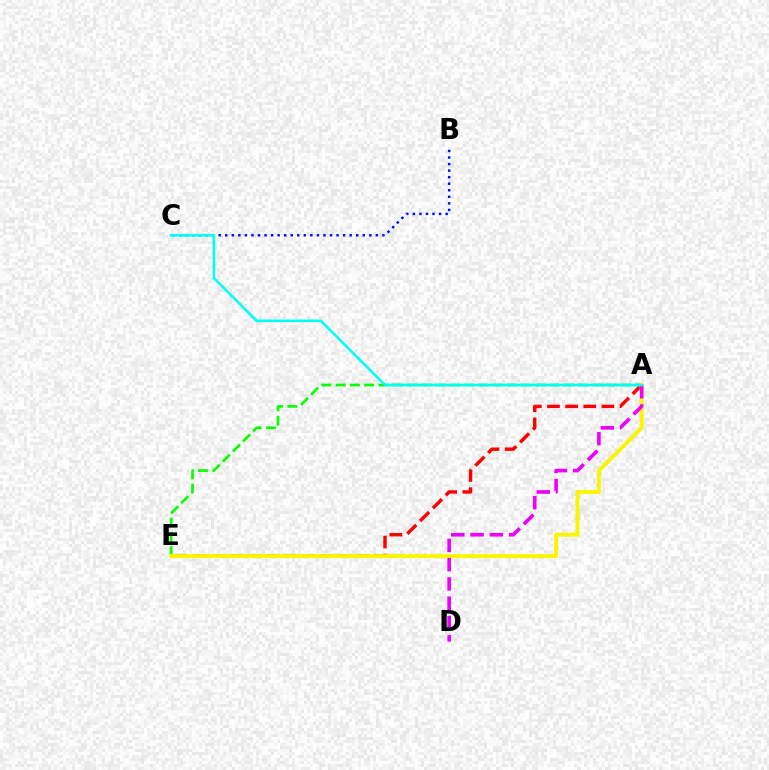{('A', 'E'): [{'color': '#ff0000', 'line_style': 'dashed', 'thickness': 2.46}, {'color': '#08ff00', 'line_style': 'dashed', 'thickness': 1.94}, {'color': '#fcf500', 'line_style': 'solid', 'thickness': 2.83}], ('B', 'C'): [{'color': '#0010ff', 'line_style': 'dotted', 'thickness': 1.78}], ('A', 'D'): [{'color': '#ee00ff', 'line_style': 'dashed', 'thickness': 2.62}], ('A', 'C'): [{'color': '#00fff6', 'line_style': 'solid', 'thickness': 1.86}]}